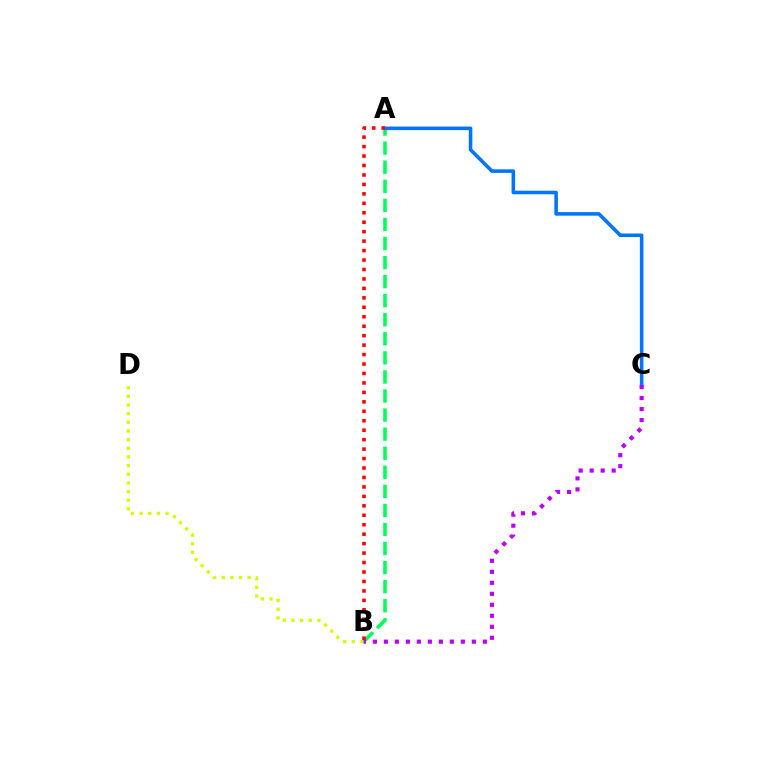{('A', 'B'): [{'color': '#00ff5c', 'line_style': 'dashed', 'thickness': 2.59}, {'color': '#ff0000', 'line_style': 'dotted', 'thickness': 2.57}], ('A', 'C'): [{'color': '#0074ff', 'line_style': 'solid', 'thickness': 2.57}], ('B', 'D'): [{'color': '#d1ff00', 'line_style': 'dotted', 'thickness': 2.35}], ('B', 'C'): [{'color': '#b900ff', 'line_style': 'dotted', 'thickness': 2.99}]}